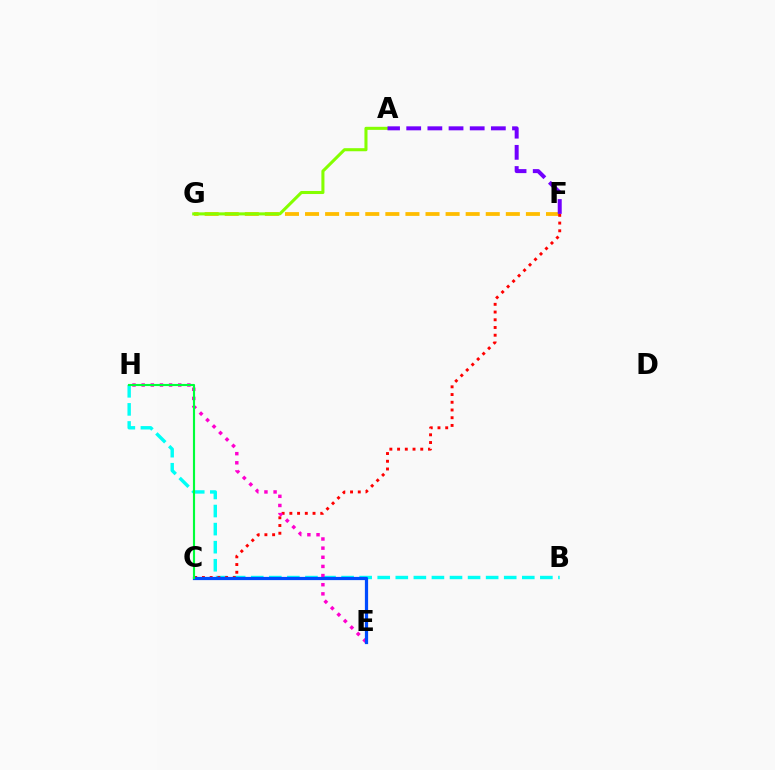{('B', 'H'): [{'color': '#00fff6', 'line_style': 'dashed', 'thickness': 2.45}], ('F', 'G'): [{'color': '#ffbd00', 'line_style': 'dashed', 'thickness': 2.73}], ('A', 'G'): [{'color': '#84ff00', 'line_style': 'solid', 'thickness': 2.2}], ('C', 'F'): [{'color': '#ff0000', 'line_style': 'dotted', 'thickness': 2.1}], ('E', 'H'): [{'color': '#ff00cf', 'line_style': 'dotted', 'thickness': 2.48}], ('C', 'E'): [{'color': '#004bff', 'line_style': 'solid', 'thickness': 2.33}], ('A', 'F'): [{'color': '#7200ff', 'line_style': 'dashed', 'thickness': 2.87}], ('C', 'H'): [{'color': '#00ff39', 'line_style': 'solid', 'thickness': 1.54}]}